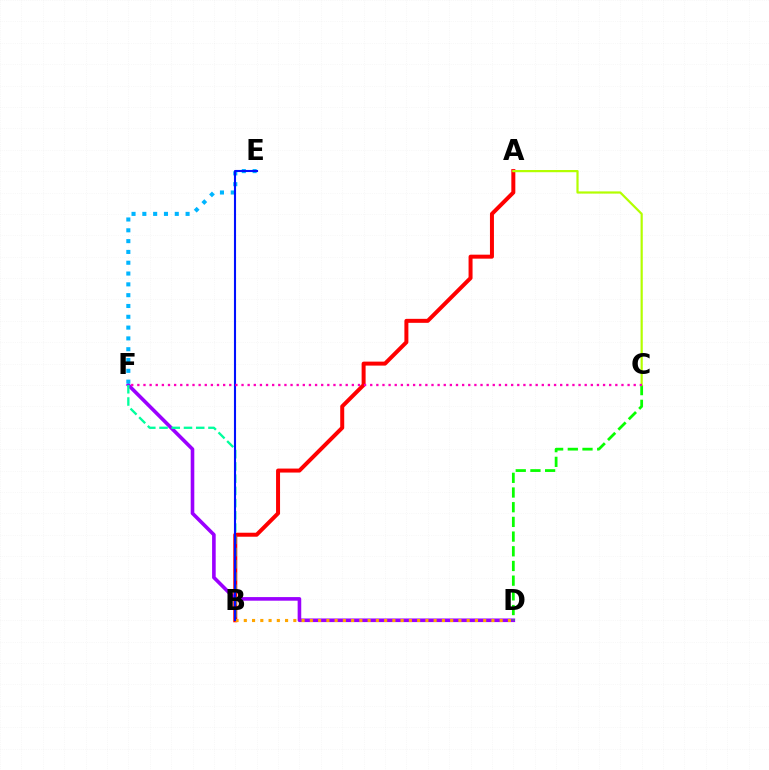{('A', 'B'): [{'color': '#ff0000', 'line_style': 'solid', 'thickness': 2.87}], ('D', 'F'): [{'color': '#9b00ff', 'line_style': 'solid', 'thickness': 2.6}], ('B', 'D'): [{'color': '#ffa500', 'line_style': 'dotted', 'thickness': 2.24}], ('E', 'F'): [{'color': '#00b5ff', 'line_style': 'dotted', 'thickness': 2.94}], ('C', 'D'): [{'color': '#08ff00', 'line_style': 'dashed', 'thickness': 2.0}], ('B', 'F'): [{'color': '#00ff9d', 'line_style': 'dashed', 'thickness': 1.66}], ('B', 'E'): [{'color': '#0010ff', 'line_style': 'solid', 'thickness': 1.51}], ('A', 'C'): [{'color': '#b3ff00', 'line_style': 'solid', 'thickness': 1.58}], ('C', 'F'): [{'color': '#ff00bd', 'line_style': 'dotted', 'thickness': 1.66}]}